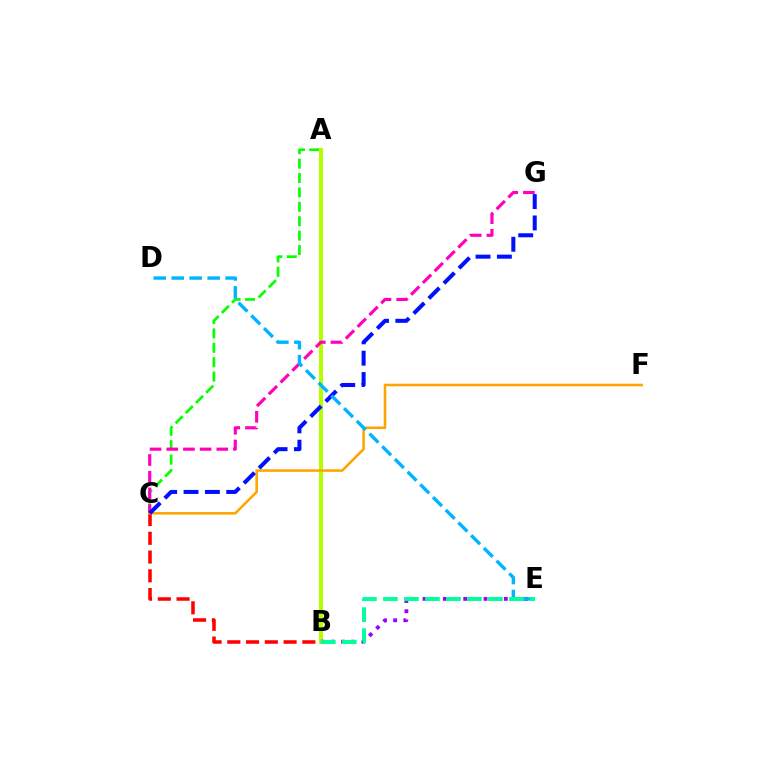{('A', 'C'): [{'color': '#08ff00', 'line_style': 'dashed', 'thickness': 1.96}], ('A', 'B'): [{'color': '#b3ff00', 'line_style': 'solid', 'thickness': 2.89}], ('B', 'E'): [{'color': '#9b00ff', 'line_style': 'dotted', 'thickness': 2.76}, {'color': '#00ff9d', 'line_style': 'dashed', 'thickness': 2.85}], ('B', 'C'): [{'color': '#ff0000', 'line_style': 'dashed', 'thickness': 2.55}], ('C', 'G'): [{'color': '#ff00bd', 'line_style': 'dashed', 'thickness': 2.27}, {'color': '#0010ff', 'line_style': 'dashed', 'thickness': 2.9}], ('C', 'F'): [{'color': '#ffa500', 'line_style': 'solid', 'thickness': 1.85}], ('D', 'E'): [{'color': '#00b5ff', 'line_style': 'dashed', 'thickness': 2.44}]}